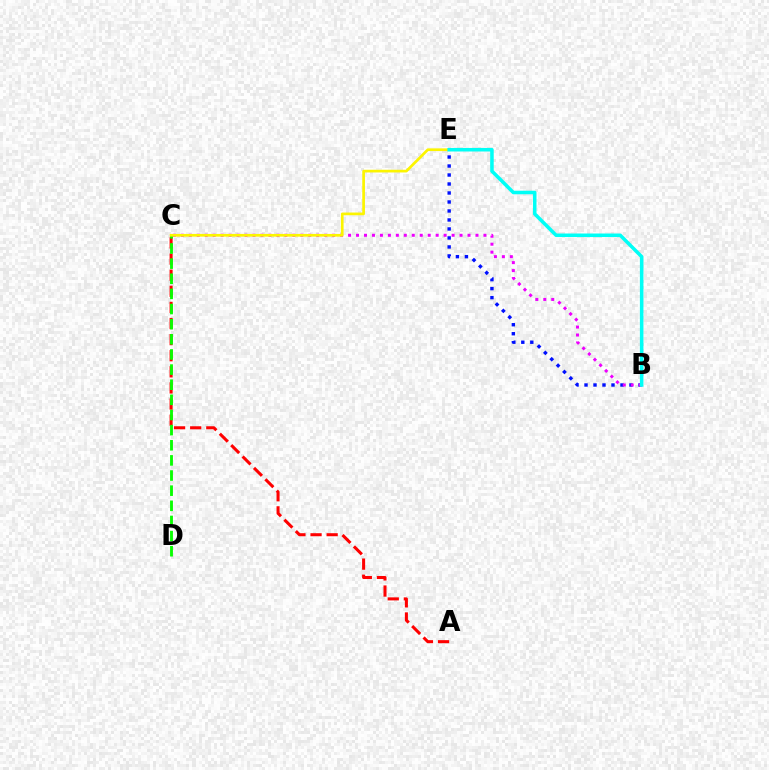{('A', 'C'): [{'color': '#ff0000', 'line_style': 'dashed', 'thickness': 2.19}], ('C', 'D'): [{'color': '#08ff00', 'line_style': 'dashed', 'thickness': 2.06}], ('B', 'E'): [{'color': '#0010ff', 'line_style': 'dotted', 'thickness': 2.44}, {'color': '#00fff6', 'line_style': 'solid', 'thickness': 2.55}], ('B', 'C'): [{'color': '#ee00ff', 'line_style': 'dotted', 'thickness': 2.16}], ('C', 'E'): [{'color': '#fcf500', 'line_style': 'solid', 'thickness': 1.95}]}